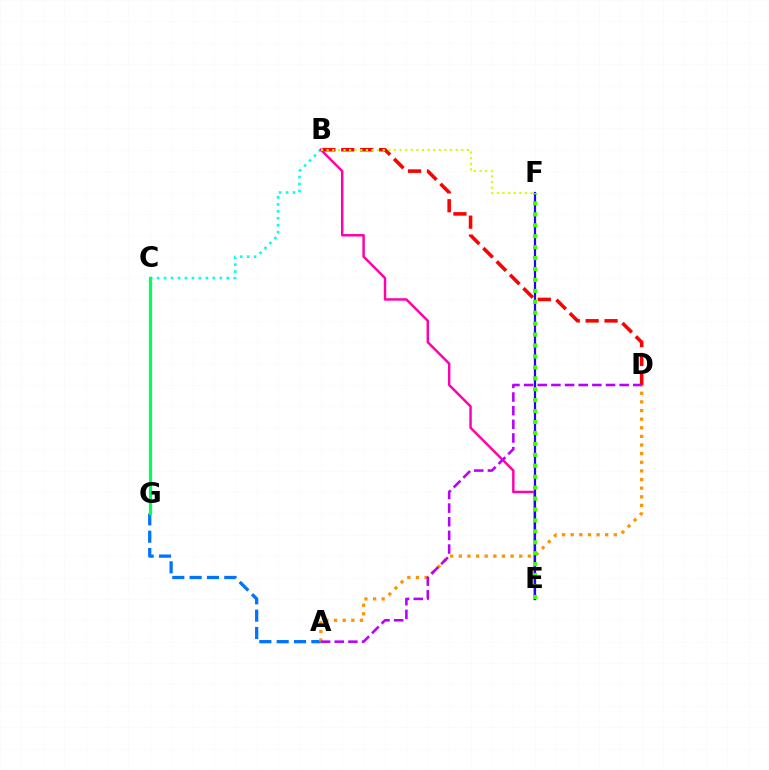{('B', 'D'): [{'color': '#ff0000', 'line_style': 'dashed', 'thickness': 2.57}], ('B', 'C'): [{'color': '#00fff6', 'line_style': 'dotted', 'thickness': 1.89}], ('B', 'E'): [{'color': '#ff00ac', 'line_style': 'solid', 'thickness': 1.77}], ('A', 'G'): [{'color': '#0074ff', 'line_style': 'dashed', 'thickness': 2.36}], ('A', 'D'): [{'color': '#ff9400', 'line_style': 'dotted', 'thickness': 2.34}, {'color': '#b900ff', 'line_style': 'dashed', 'thickness': 1.85}], ('E', 'F'): [{'color': '#2500ff', 'line_style': 'solid', 'thickness': 1.59}, {'color': '#3dff00', 'line_style': 'dotted', 'thickness': 2.97}], ('B', 'F'): [{'color': '#d1ff00', 'line_style': 'dotted', 'thickness': 1.52}], ('C', 'G'): [{'color': '#00ff5c', 'line_style': 'solid', 'thickness': 2.31}]}